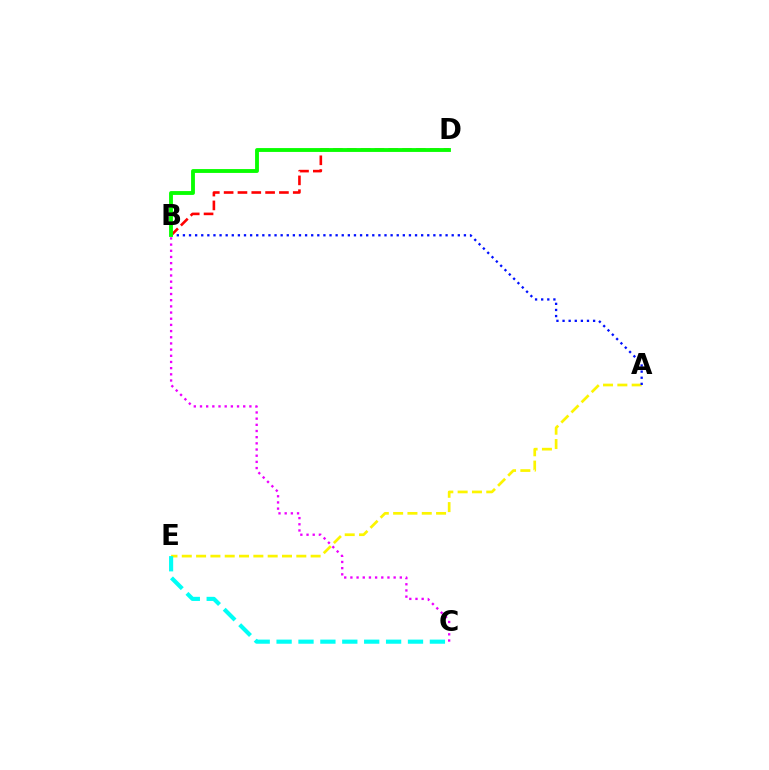{('B', 'D'): [{'color': '#ff0000', 'line_style': 'dashed', 'thickness': 1.88}, {'color': '#08ff00', 'line_style': 'solid', 'thickness': 2.77}], ('A', 'E'): [{'color': '#fcf500', 'line_style': 'dashed', 'thickness': 1.94}], ('C', 'E'): [{'color': '#00fff6', 'line_style': 'dashed', 'thickness': 2.98}], ('A', 'B'): [{'color': '#0010ff', 'line_style': 'dotted', 'thickness': 1.66}], ('B', 'C'): [{'color': '#ee00ff', 'line_style': 'dotted', 'thickness': 1.68}]}